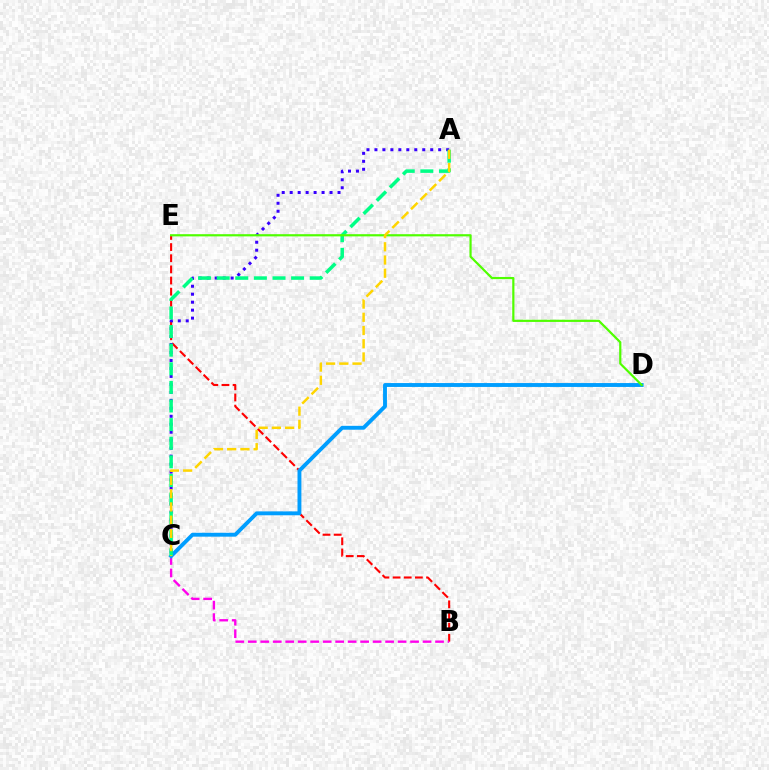{('B', 'E'): [{'color': '#ff0000', 'line_style': 'dashed', 'thickness': 1.51}], ('B', 'C'): [{'color': '#ff00ed', 'line_style': 'dashed', 'thickness': 1.7}], ('C', 'D'): [{'color': '#009eff', 'line_style': 'solid', 'thickness': 2.8}], ('A', 'C'): [{'color': '#3700ff', 'line_style': 'dotted', 'thickness': 2.17}, {'color': '#00ff86', 'line_style': 'dashed', 'thickness': 2.53}, {'color': '#ffd500', 'line_style': 'dashed', 'thickness': 1.8}], ('D', 'E'): [{'color': '#4fff00', 'line_style': 'solid', 'thickness': 1.58}]}